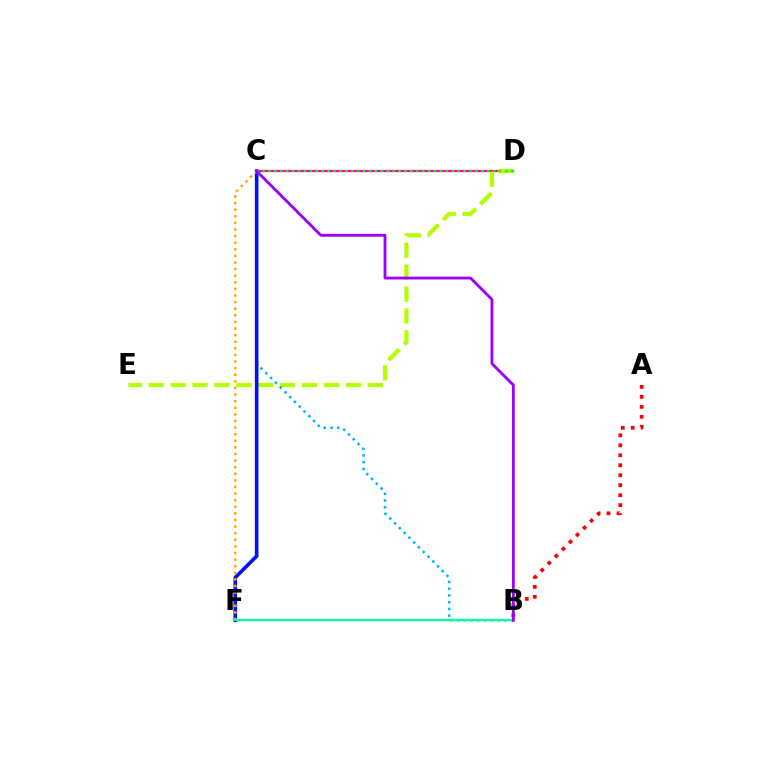{('C', 'D'): [{'color': '#ff00bd', 'line_style': 'solid', 'thickness': 1.6}, {'color': '#08ff00', 'line_style': 'dotted', 'thickness': 1.61}], ('D', 'E'): [{'color': '#b3ff00', 'line_style': 'dashed', 'thickness': 2.98}], ('B', 'C'): [{'color': '#00b5ff', 'line_style': 'dotted', 'thickness': 1.83}, {'color': '#9b00ff', 'line_style': 'solid', 'thickness': 2.04}], ('C', 'F'): [{'color': '#0010ff', 'line_style': 'solid', 'thickness': 2.6}, {'color': '#ffa500', 'line_style': 'dotted', 'thickness': 1.79}], ('B', 'F'): [{'color': '#00ff9d', 'line_style': 'solid', 'thickness': 1.68}], ('A', 'B'): [{'color': '#ff0000', 'line_style': 'dotted', 'thickness': 2.71}]}